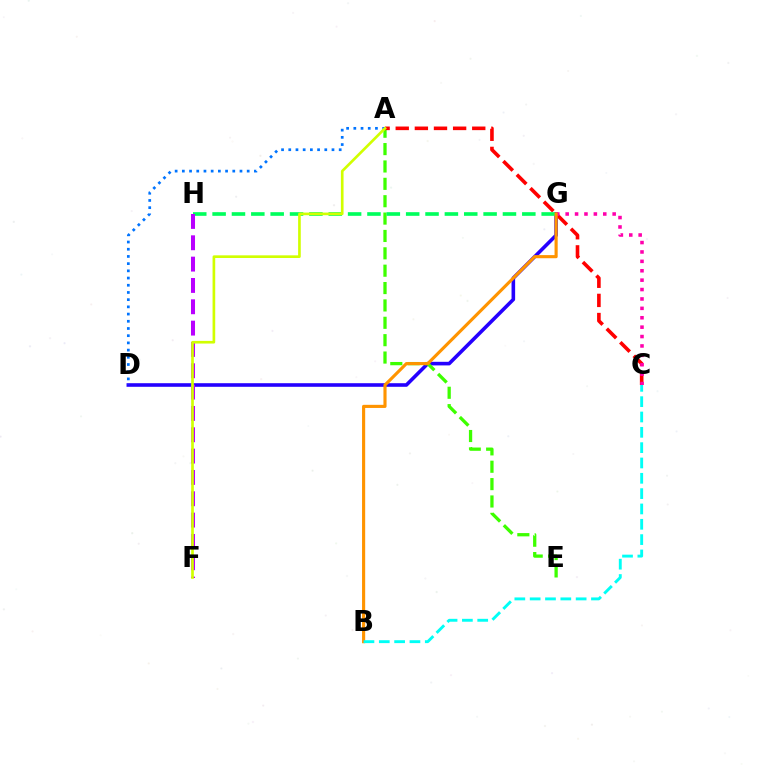{('D', 'G'): [{'color': '#2500ff', 'line_style': 'solid', 'thickness': 2.59}], ('A', 'E'): [{'color': '#3dff00', 'line_style': 'dashed', 'thickness': 2.36}], ('A', 'D'): [{'color': '#0074ff', 'line_style': 'dotted', 'thickness': 1.96}], ('A', 'C'): [{'color': '#ff0000', 'line_style': 'dashed', 'thickness': 2.6}], ('C', 'G'): [{'color': '#ff00ac', 'line_style': 'dotted', 'thickness': 2.55}], ('G', 'H'): [{'color': '#00ff5c', 'line_style': 'dashed', 'thickness': 2.63}], ('F', 'H'): [{'color': '#b900ff', 'line_style': 'dashed', 'thickness': 2.9}], ('B', 'G'): [{'color': '#ff9400', 'line_style': 'solid', 'thickness': 2.25}], ('B', 'C'): [{'color': '#00fff6', 'line_style': 'dashed', 'thickness': 2.08}], ('A', 'F'): [{'color': '#d1ff00', 'line_style': 'solid', 'thickness': 1.92}]}